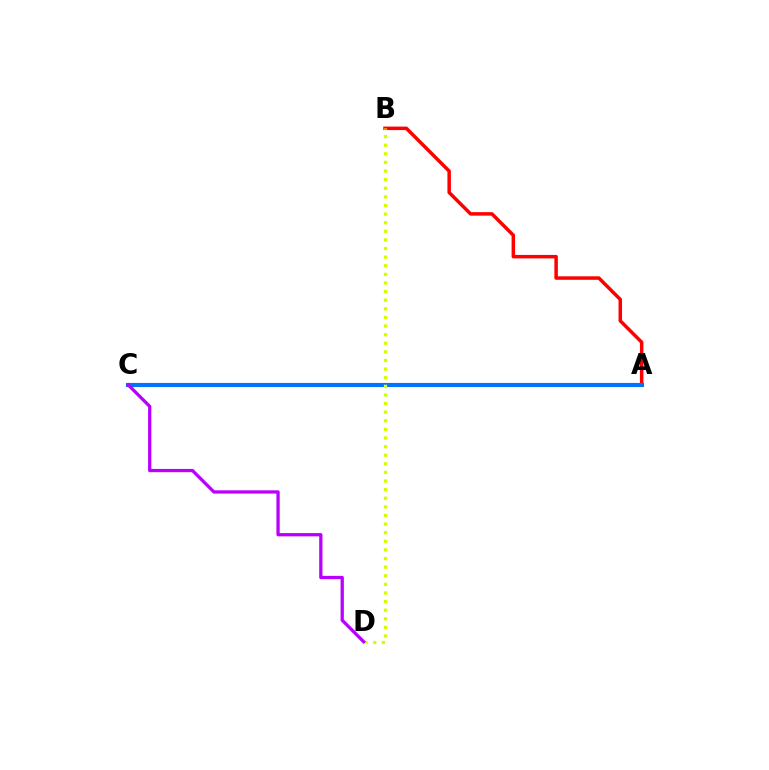{('A', 'B'): [{'color': '#ff0000', 'line_style': 'solid', 'thickness': 2.51}], ('A', 'C'): [{'color': '#00ff5c', 'line_style': 'solid', 'thickness': 1.98}, {'color': '#0074ff', 'line_style': 'solid', 'thickness': 2.98}], ('B', 'D'): [{'color': '#d1ff00', 'line_style': 'dotted', 'thickness': 2.34}], ('C', 'D'): [{'color': '#b900ff', 'line_style': 'solid', 'thickness': 2.36}]}